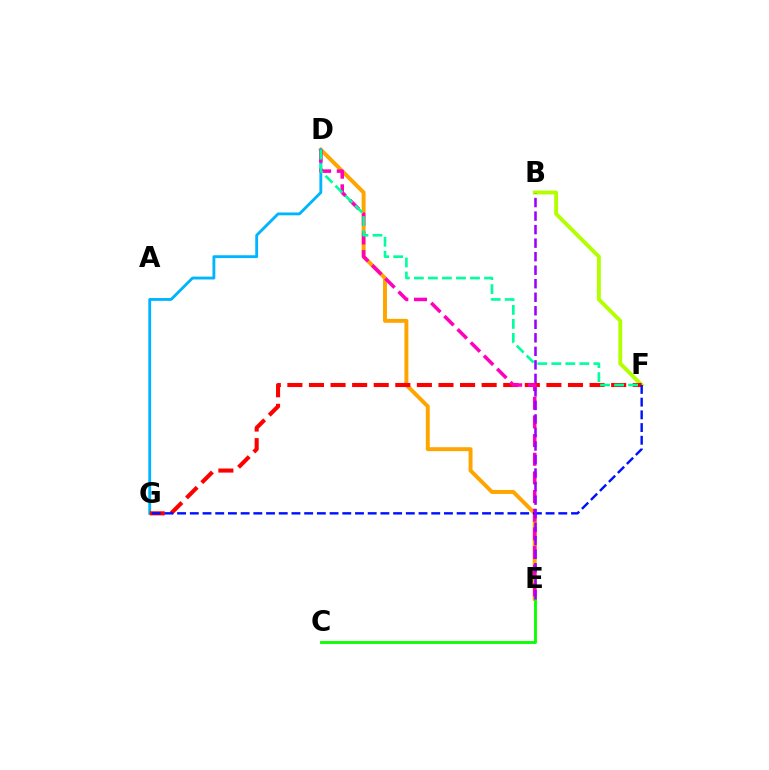{('D', 'E'): [{'color': '#ffa500', 'line_style': 'solid', 'thickness': 2.84}, {'color': '#ff00bd', 'line_style': 'dashed', 'thickness': 2.54}], ('D', 'G'): [{'color': '#00b5ff', 'line_style': 'solid', 'thickness': 2.05}], ('B', 'F'): [{'color': '#b3ff00', 'line_style': 'solid', 'thickness': 2.8}], ('F', 'G'): [{'color': '#ff0000', 'line_style': 'dashed', 'thickness': 2.93}, {'color': '#0010ff', 'line_style': 'dashed', 'thickness': 1.73}], ('C', 'E'): [{'color': '#08ff00', 'line_style': 'solid', 'thickness': 2.05}], ('D', 'F'): [{'color': '#00ff9d', 'line_style': 'dashed', 'thickness': 1.91}], ('B', 'E'): [{'color': '#9b00ff', 'line_style': 'dashed', 'thickness': 1.84}]}